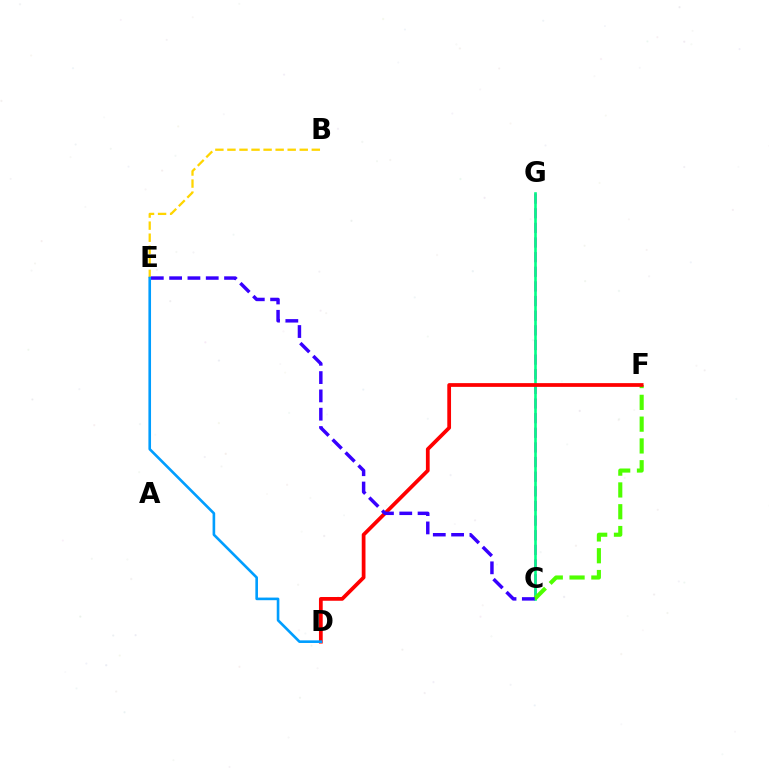{('B', 'E'): [{'color': '#ffd500', 'line_style': 'dashed', 'thickness': 1.64}], ('C', 'G'): [{'color': '#ff00ed', 'line_style': 'dashed', 'thickness': 1.99}, {'color': '#00ff86', 'line_style': 'solid', 'thickness': 1.89}], ('C', 'F'): [{'color': '#4fff00', 'line_style': 'dashed', 'thickness': 2.96}], ('D', 'F'): [{'color': '#ff0000', 'line_style': 'solid', 'thickness': 2.7}], ('C', 'E'): [{'color': '#3700ff', 'line_style': 'dashed', 'thickness': 2.49}], ('D', 'E'): [{'color': '#009eff', 'line_style': 'solid', 'thickness': 1.89}]}